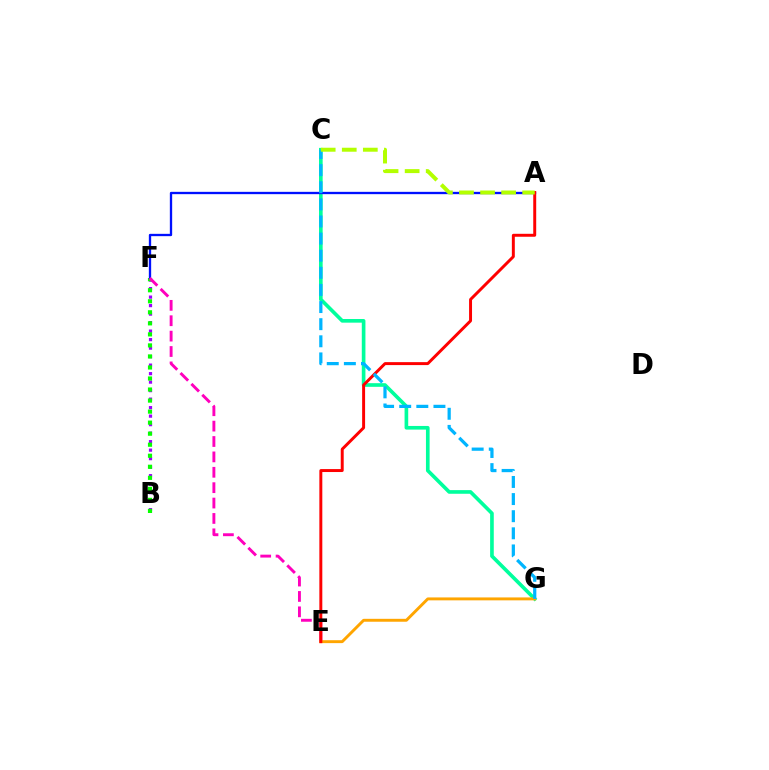{('B', 'F'): [{'color': '#9b00ff', 'line_style': 'dotted', 'thickness': 2.31}, {'color': '#08ff00', 'line_style': 'dotted', 'thickness': 3.0}], ('C', 'G'): [{'color': '#00ff9d', 'line_style': 'solid', 'thickness': 2.63}, {'color': '#00b5ff', 'line_style': 'dashed', 'thickness': 2.33}], ('A', 'F'): [{'color': '#0010ff', 'line_style': 'solid', 'thickness': 1.67}], ('E', 'F'): [{'color': '#ff00bd', 'line_style': 'dashed', 'thickness': 2.09}], ('E', 'G'): [{'color': '#ffa500', 'line_style': 'solid', 'thickness': 2.1}], ('A', 'E'): [{'color': '#ff0000', 'line_style': 'solid', 'thickness': 2.13}], ('A', 'C'): [{'color': '#b3ff00', 'line_style': 'dashed', 'thickness': 2.86}]}